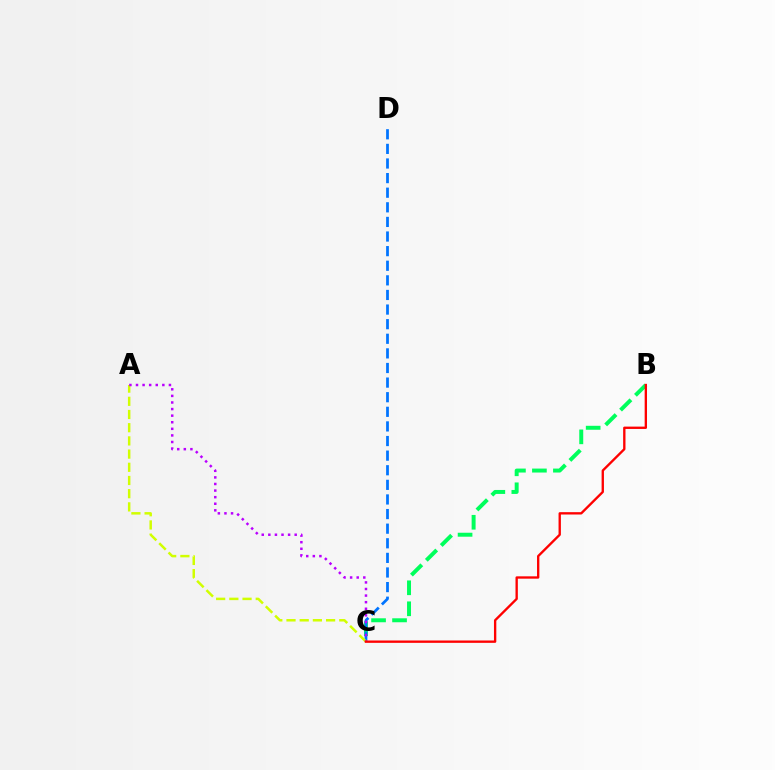{('B', 'C'): [{'color': '#00ff5c', 'line_style': 'dashed', 'thickness': 2.85}, {'color': '#ff0000', 'line_style': 'solid', 'thickness': 1.69}], ('C', 'D'): [{'color': '#0074ff', 'line_style': 'dashed', 'thickness': 1.98}], ('A', 'C'): [{'color': '#d1ff00', 'line_style': 'dashed', 'thickness': 1.79}, {'color': '#b900ff', 'line_style': 'dotted', 'thickness': 1.79}]}